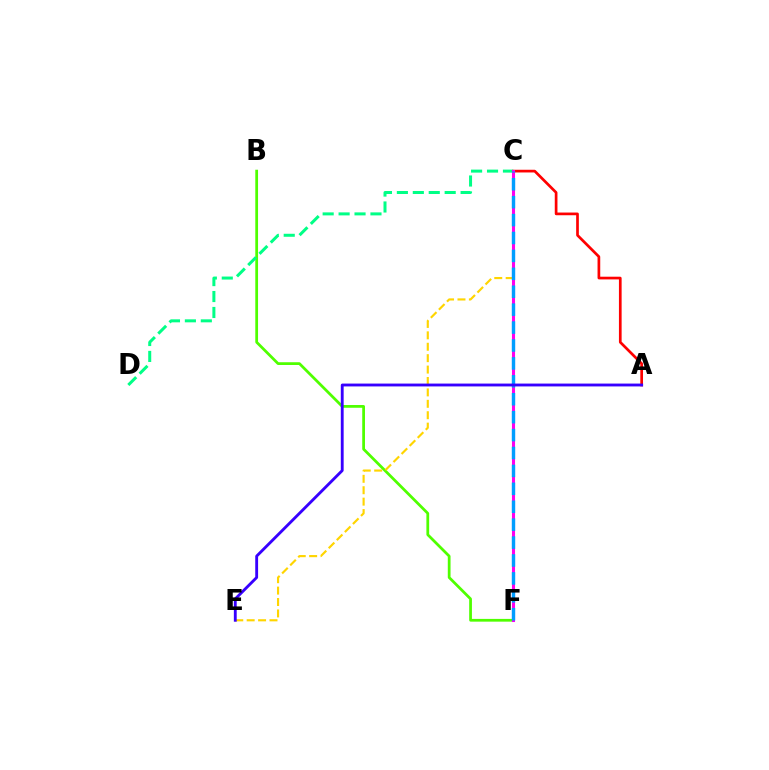{('A', 'C'): [{'color': '#ff0000', 'line_style': 'solid', 'thickness': 1.94}], ('B', 'F'): [{'color': '#4fff00', 'line_style': 'solid', 'thickness': 1.98}], ('C', 'D'): [{'color': '#00ff86', 'line_style': 'dashed', 'thickness': 2.16}], ('C', 'E'): [{'color': '#ffd500', 'line_style': 'dashed', 'thickness': 1.55}], ('C', 'F'): [{'color': '#ff00ed', 'line_style': 'solid', 'thickness': 2.21}, {'color': '#009eff', 'line_style': 'dashed', 'thickness': 2.43}], ('A', 'E'): [{'color': '#3700ff', 'line_style': 'solid', 'thickness': 2.05}]}